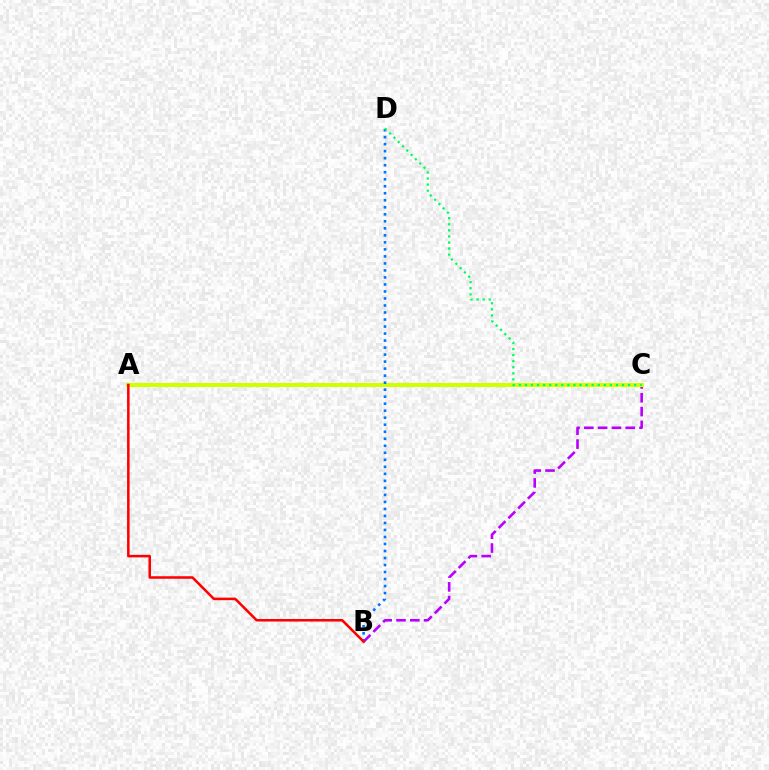{('B', 'C'): [{'color': '#b900ff', 'line_style': 'dashed', 'thickness': 1.88}], ('A', 'C'): [{'color': '#d1ff00', 'line_style': 'solid', 'thickness': 2.9}], ('B', 'D'): [{'color': '#0074ff', 'line_style': 'dotted', 'thickness': 1.91}], ('C', 'D'): [{'color': '#00ff5c', 'line_style': 'dotted', 'thickness': 1.65}], ('A', 'B'): [{'color': '#ff0000', 'line_style': 'solid', 'thickness': 1.83}]}